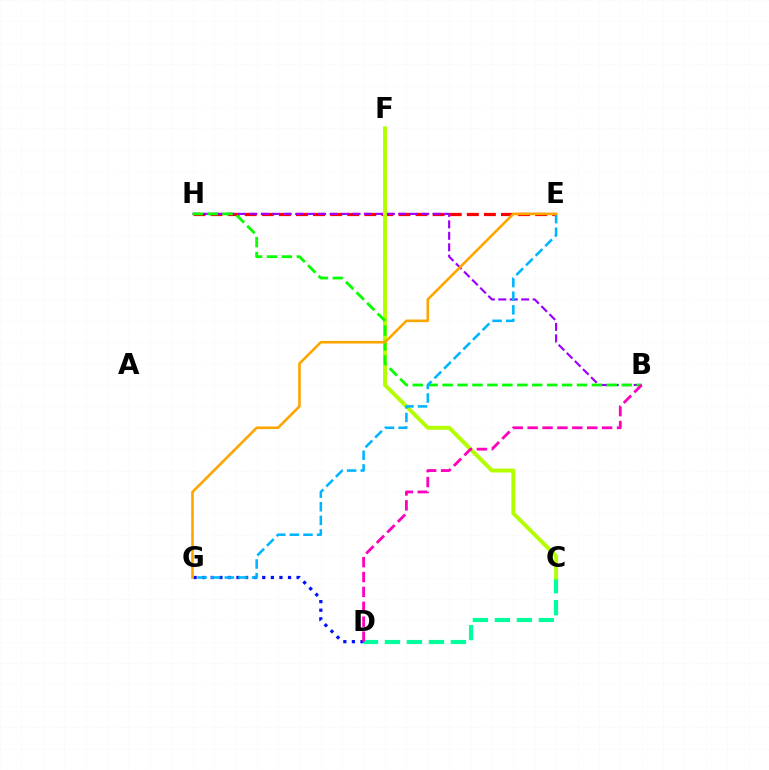{('E', 'H'): [{'color': '#ff0000', 'line_style': 'dashed', 'thickness': 2.32}], ('B', 'H'): [{'color': '#9b00ff', 'line_style': 'dashed', 'thickness': 1.56}, {'color': '#08ff00', 'line_style': 'dashed', 'thickness': 2.03}], ('C', 'D'): [{'color': '#00ff9d', 'line_style': 'dashed', 'thickness': 2.99}], ('C', 'F'): [{'color': '#b3ff00', 'line_style': 'solid', 'thickness': 2.83}], ('D', 'G'): [{'color': '#0010ff', 'line_style': 'dotted', 'thickness': 2.33}], ('E', 'G'): [{'color': '#00b5ff', 'line_style': 'dashed', 'thickness': 1.85}, {'color': '#ffa500', 'line_style': 'solid', 'thickness': 1.88}], ('B', 'D'): [{'color': '#ff00bd', 'line_style': 'dashed', 'thickness': 2.02}]}